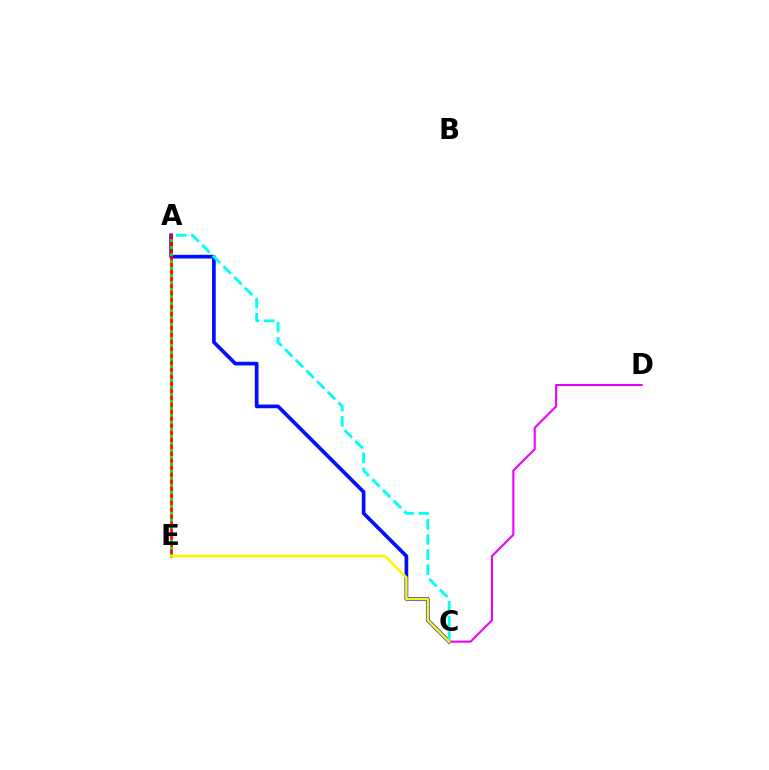{('A', 'C'): [{'color': '#0010ff', 'line_style': 'solid', 'thickness': 2.66}, {'color': '#00fff6', 'line_style': 'dashed', 'thickness': 2.05}], ('C', 'D'): [{'color': '#ee00ff', 'line_style': 'solid', 'thickness': 1.51}], ('A', 'E'): [{'color': '#ff0000', 'line_style': 'solid', 'thickness': 1.92}, {'color': '#08ff00', 'line_style': 'dotted', 'thickness': 1.9}], ('C', 'E'): [{'color': '#fcf500', 'line_style': 'solid', 'thickness': 1.86}]}